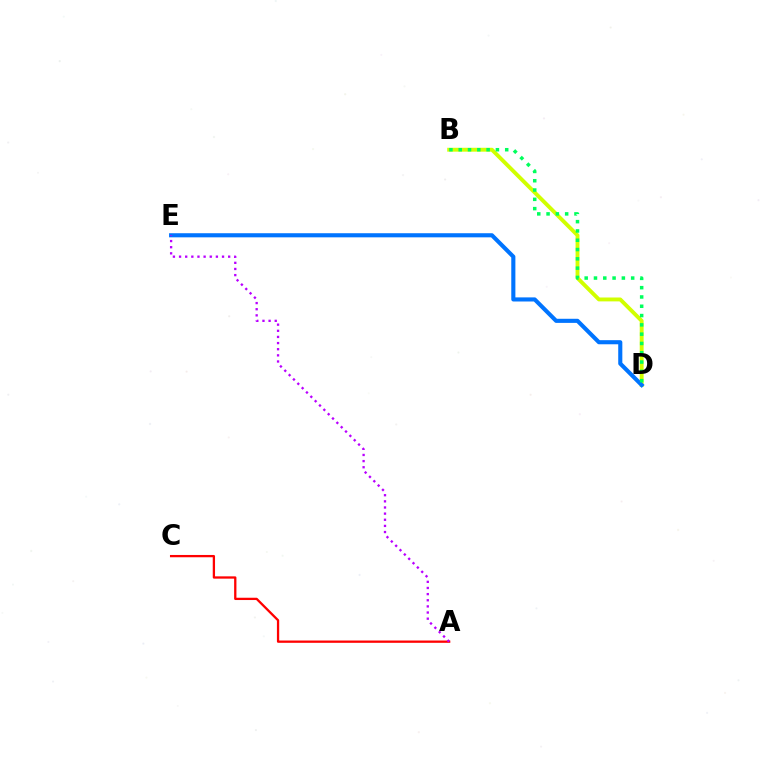{('A', 'C'): [{'color': '#ff0000', 'line_style': 'solid', 'thickness': 1.65}], ('B', 'D'): [{'color': '#d1ff00', 'line_style': 'solid', 'thickness': 2.8}, {'color': '#00ff5c', 'line_style': 'dotted', 'thickness': 2.53}], ('D', 'E'): [{'color': '#0074ff', 'line_style': 'solid', 'thickness': 2.96}], ('A', 'E'): [{'color': '#b900ff', 'line_style': 'dotted', 'thickness': 1.67}]}